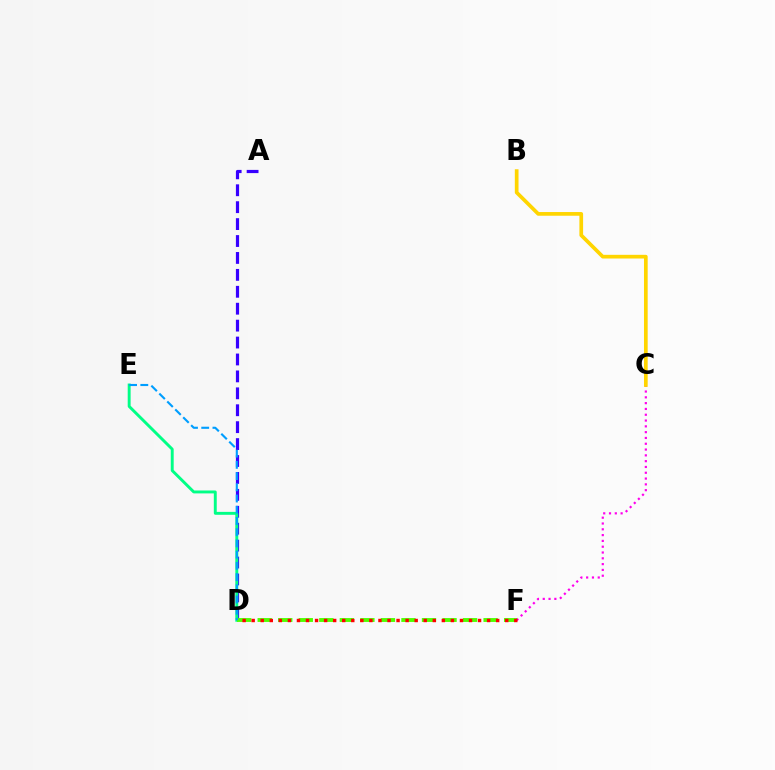{('C', 'F'): [{'color': '#ff00ed', 'line_style': 'dotted', 'thickness': 1.58}], ('A', 'D'): [{'color': '#3700ff', 'line_style': 'dashed', 'thickness': 2.3}], ('D', 'E'): [{'color': '#00ff86', 'line_style': 'solid', 'thickness': 2.1}, {'color': '#009eff', 'line_style': 'dashed', 'thickness': 1.52}], ('D', 'F'): [{'color': '#4fff00', 'line_style': 'dashed', 'thickness': 2.79}, {'color': '#ff0000', 'line_style': 'dotted', 'thickness': 2.46}], ('B', 'C'): [{'color': '#ffd500', 'line_style': 'solid', 'thickness': 2.66}]}